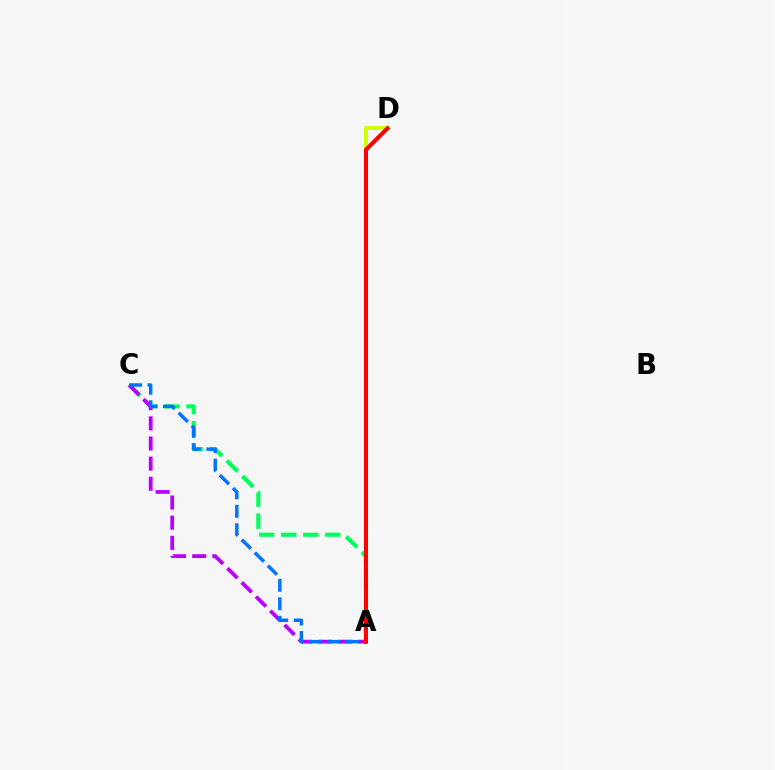{('A', 'D'): [{'color': '#d1ff00', 'line_style': 'solid', 'thickness': 2.85}, {'color': '#ff0000', 'line_style': 'solid', 'thickness': 2.96}], ('A', 'C'): [{'color': '#00ff5c', 'line_style': 'dashed', 'thickness': 2.99}, {'color': '#b900ff', 'line_style': 'dashed', 'thickness': 2.74}, {'color': '#0074ff', 'line_style': 'dashed', 'thickness': 2.5}]}